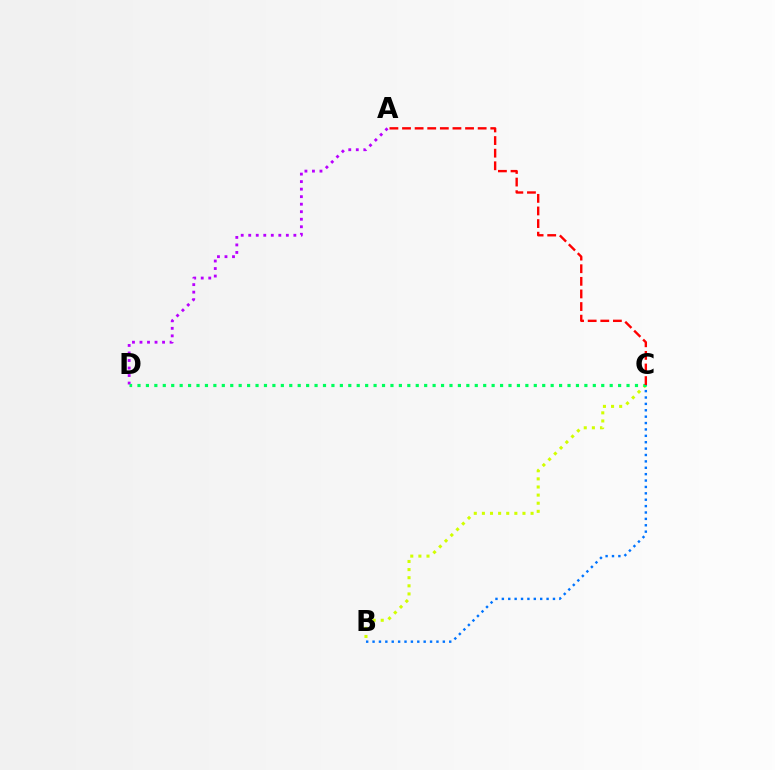{('B', 'C'): [{'color': '#d1ff00', 'line_style': 'dotted', 'thickness': 2.2}, {'color': '#0074ff', 'line_style': 'dotted', 'thickness': 1.74}], ('A', 'D'): [{'color': '#b900ff', 'line_style': 'dotted', 'thickness': 2.04}], ('C', 'D'): [{'color': '#00ff5c', 'line_style': 'dotted', 'thickness': 2.29}], ('A', 'C'): [{'color': '#ff0000', 'line_style': 'dashed', 'thickness': 1.71}]}